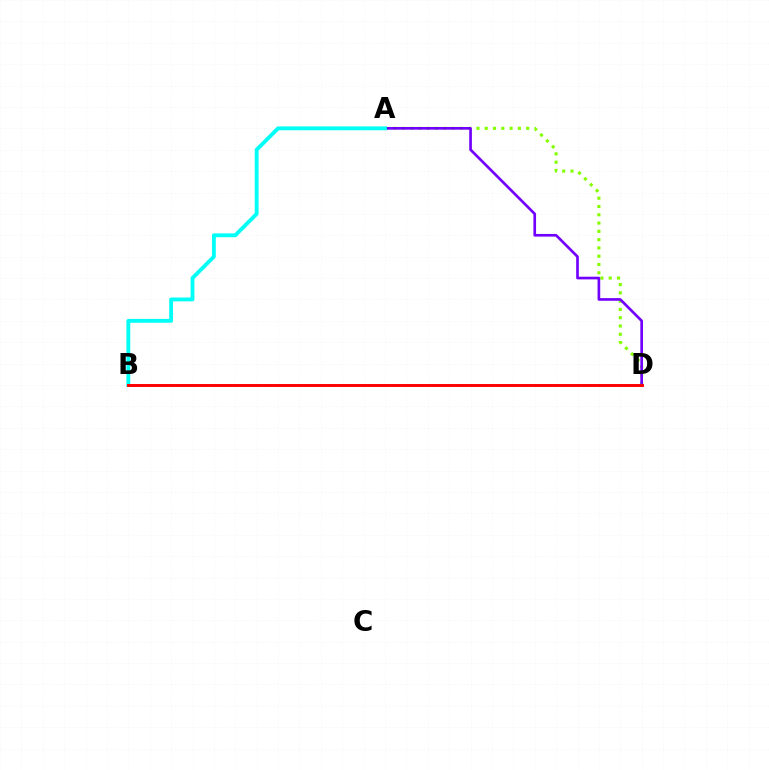{('A', 'D'): [{'color': '#84ff00', 'line_style': 'dotted', 'thickness': 2.25}, {'color': '#7200ff', 'line_style': 'solid', 'thickness': 1.92}], ('A', 'B'): [{'color': '#00fff6', 'line_style': 'solid', 'thickness': 2.77}], ('B', 'D'): [{'color': '#ff0000', 'line_style': 'solid', 'thickness': 2.1}]}